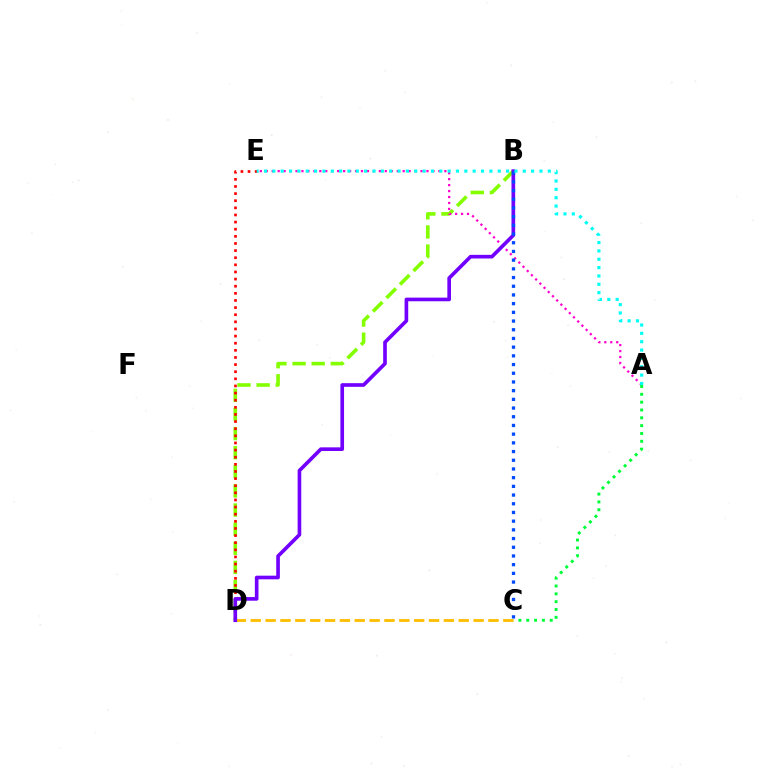{('B', 'D'): [{'color': '#84ff00', 'line_style': 'dashed', 'thickness': 2.6}, {'color': '#7200ff', 'line_style': 'solid', 'thickness': 2.63}], ('A', 'E'): [{'color': '#ff00cf', 'line_style': 'dotted', 'thickness': 1.62}, {'color': '#00fff6', 'line_style': 'dotted', 'thickness': 2.27}], ('A', 'C'): [{'color': '#00ff39', 'line_style': 'dotted', 'thickness': 2.13}], ('C', 'D'): [{'color': '#ffbd00', 'line_style': 'dashed', 'thickness': 2.02}], ('D', 'E'): [{'color': '#ff0000', 'line_style': 'dotted', 'thickness': 1.94}], ('B', 'C'): [{'color': '#004bff', 'line_style': 'dotted', 'thickness': 2.36}]}